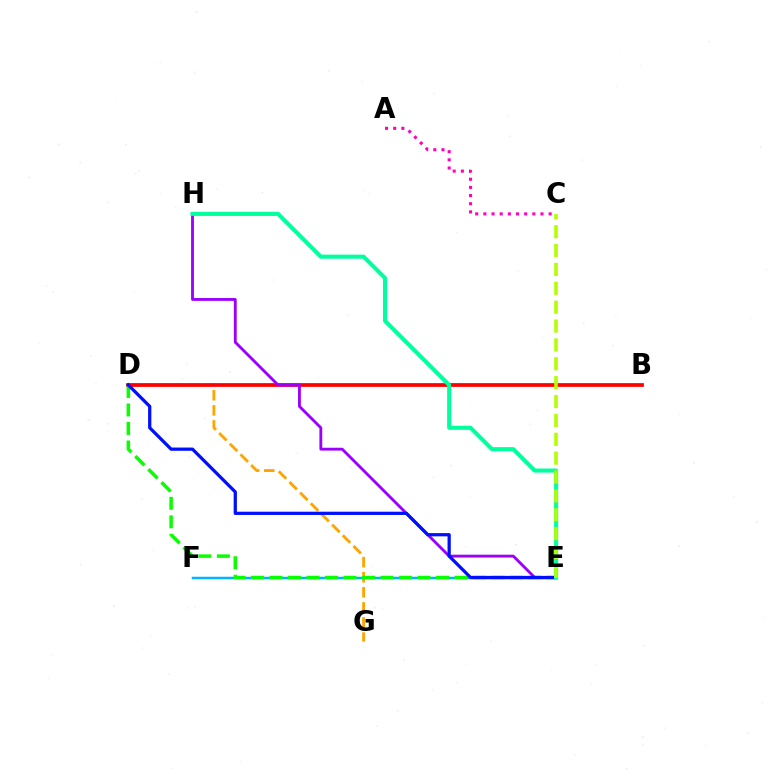{('D', 'G'): [{'color': '#ffa500', 'line_style': 'dashed', 'thickness': 2.05}], ('E', 'F'): [{'color': '#00b5ff', 'line_style': 'solid', 'thickness': 1.8}], ('B', 'D'): [{'color': '#ff0000', 'line_style': 'solid', 'thickness': 2.69}], ('A', 'C'): [{'color': '#ff00bd', 'line_style': 'dotted', 'thickness': 2.22}], ('D', 'E'): [{'color': '#08ff00', 'line_style': 'dashed', 'thickness': 2.51}, {'color': '#0010ff', 'line_style': 'solid', 'thickness': 2.34}], ('E', 'H'): [{'color': '#9b00ff', 'line_style': 'solid', 'thickness': 2.05}, {'color': '#00ff9d', 'line_style': 'solid', 'thickness': 2.92}], ('C', 'E'): [{'color': '#b3ff00', 'line_style': 'dashed', 'thickness': 2.56}]}